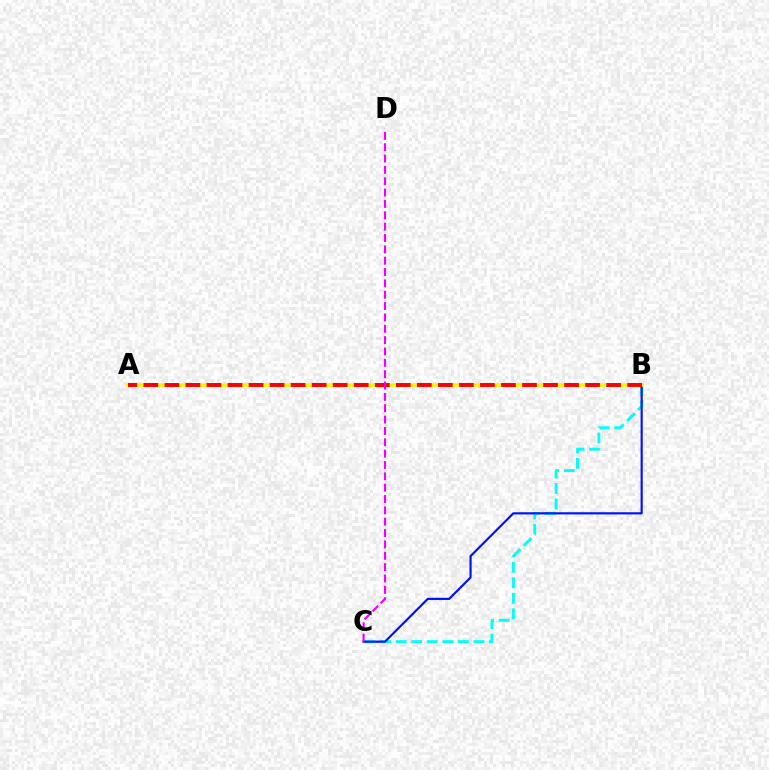{('B', 'C'): [{'color': '#00fff6', 'line_style': 'dashed', 'thickness': 2.11}, {'color': '#0010ff', 'line_style': 'solid', 'thickness': 1.55}], ('A', 'B'): [{'color': '#08ff00', 'line_style': 'solid', 'thickness': 1.5}, {'color': '#fcf500', 'line_style': 'solid', 'thickness': 2.59}, {'color': '#ff0000', 'line_style': 'dashed', 'thickness': 2.86}], ('C', 'D'): [{'color': '#ee00ff', 'line_style': 'dashed', 'thickness': 1.54}]}